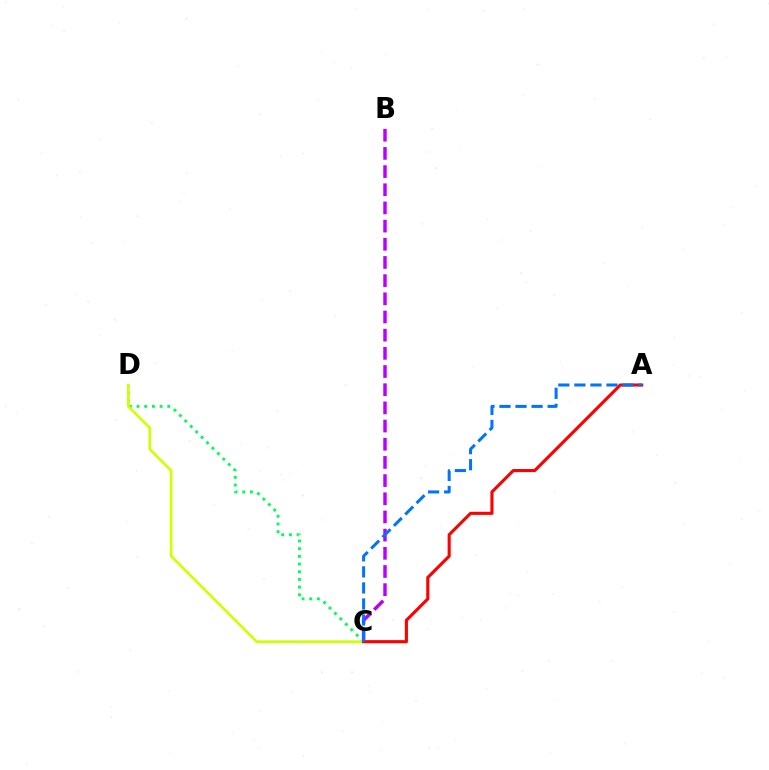{('C', 'D'): [{'color': '#00ff5c', 'line_style': 'dotted', 'thickness': 2.09}, {'color': '#d1ff00', 'line_style': 'solid', 'thickness': 1.92}], ('B', 'C'): [{'color': '#b900ff', 'line_style': 'dashed', 'thickness': 2.47}], ('A', 'C'): [{'color': '#ff0000', 'line_style': 'solid', 'thickness': 2.22}, {'color': '#0074ff', 'line_style': 'dashed', 'thickness': 2.18}]}